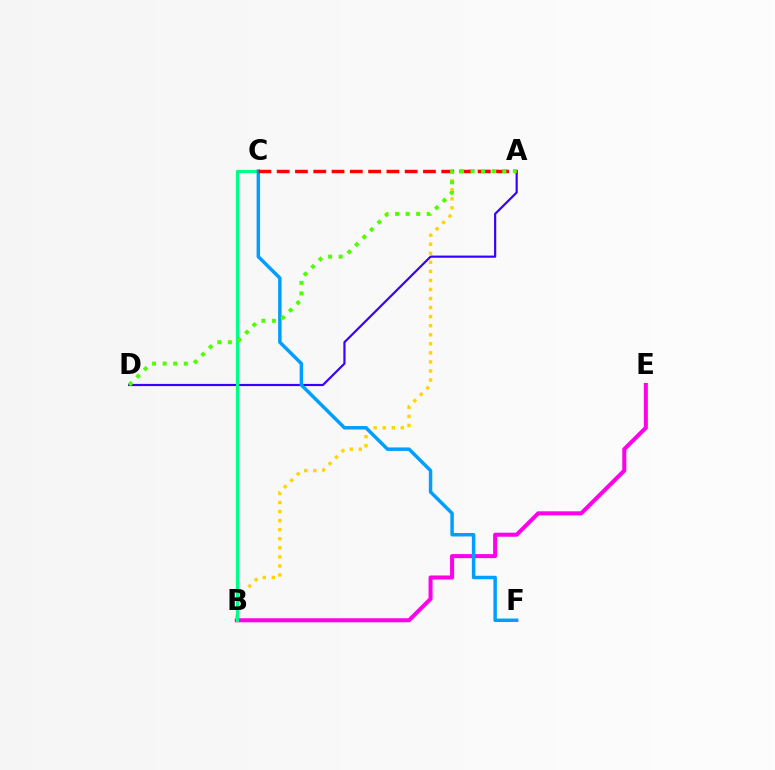{('A', 'D'): [{'color': '#3700ff', 'line_style': 'solid', 'thickness': 1.56}, {'color': '#4fff00', 'line_style': 'dotted', 'thickness': 2.87}], ('B', 'E'): [{'color': '#ff00ed', 'line_style': 'solid', 'thickness': 2.91}], ('A', 'B'): [{'color': '#ffd500', 'line_style': 'dotted', 'thickness': 2.46}], ('B', 'C'): [{'color': '#00ff86', 'line_style': 'solid', 'thickness': 2.29}], ('C', 'F'): [{'color': '#009eff', 'line_style': 'solid', 'thickness': 2.5}], ('A', 'C'): [{'color': '#ff0000', 'line_style': 'dashed', 'thickness': 2.48}]}